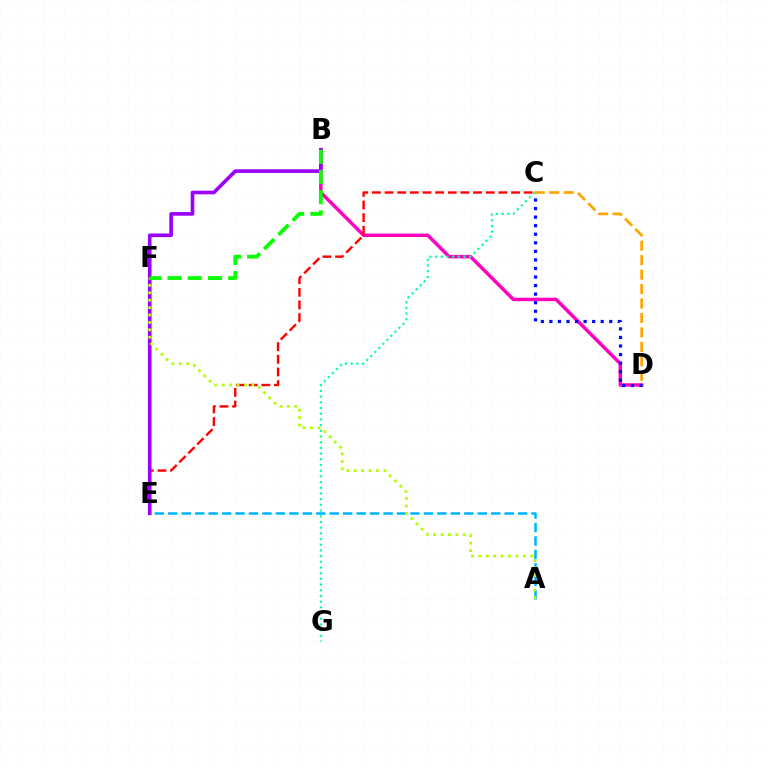{('B', 'D'): [{'color': '#ff00bd', 'line_style': 'solid', 'thickness': 2.5}], ('C', 'G'): [{'color': '#00ff9d', 'line_style': 'dotted', 'thickness': 1.55}], ('C', 'D'): [{'color': '#ffa500', 'line_style': 'dashed', 'thickness': 1.96}, {'color': '#0010ff', 'line_style': 'dotted', 'thickness': 2.32}], ('C', 'E'): [{'color': '#ff0000', 'line_style': 'dashed', 'thickness': 1.72}], ('B', 'E'): [{'color': '#9b00ff', 'line_style': 'solid', 'thickness': 2.62}], ('A', 'E'): [{'color': '#00b5ff', 'line_style': 'dashed', 'thickness': 1.83}], ('A', 'F'): [{'color': '#b3ff00', 'line_style': 'dotted', 'thickness': 2.01}], ('B', 'F'): [{'color': '#08ff00', 'line_style': 'dashed', 'thickness': 2.75}]}